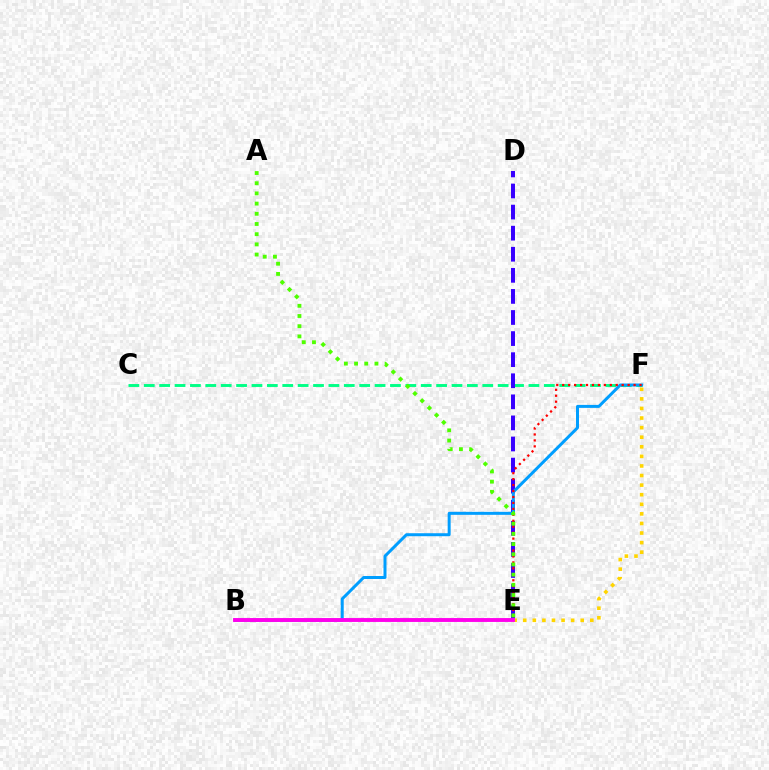{('C', 'F'): [{'color': '#00ff86', 'line_style': 'dashed', 'thickness': 2.09}], ('D', 'E'): [{'color': '#3700ff', 'line_style': 'dashed', 'thickness': 2.86}], ('B', 'F'): [{'color': '#009eff', 'line_style': 'solid', 'thickness': 2.15}], ('E', 'F'): [{'color': '#ff0000', 'line_style': 'dotted', 'thickness': 1.62}, {'color': '#ffd500', 'line_style': 'dotted', 'thickness': 2.6}], ('A', 'E'): [{'color': '#4fff00', 'line_style': 'dotted', 'thickness': 2.77}], ('B', 'E'): [{'color': '#ff00ed', 'line_style': 'solid', 'thickness': 2.8}]}